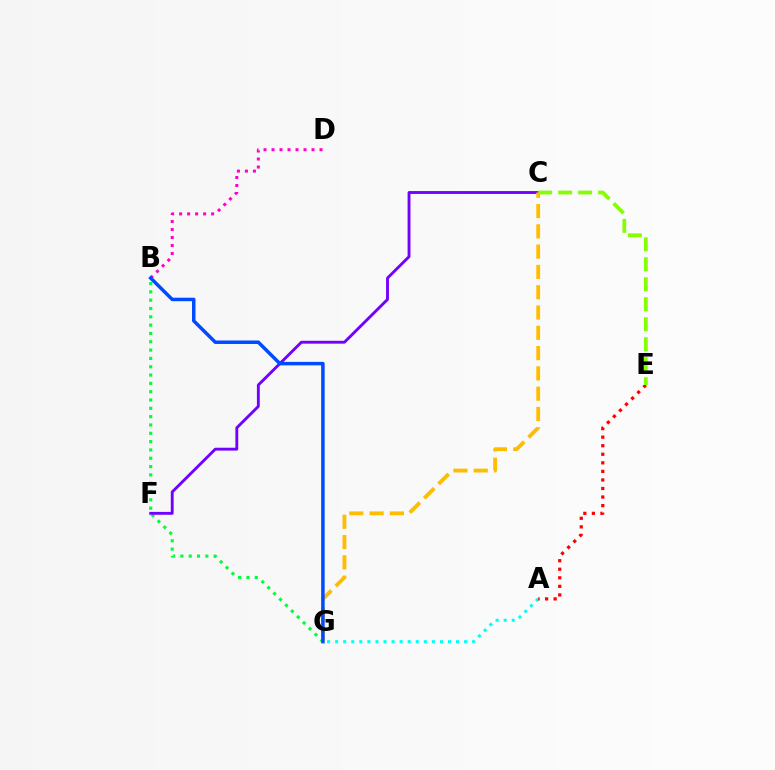{('B', 'G'): [{'color': '#00ff39', 'line_style': 'dotted', 'thickness': 2.26}, {'color': '#004bff', 'line_style': 'solid', 'thickness': 2.51}], ('A', 'G'): [{'color': '#00fff6', 'line_style': 'dotted', 'thickness': 2.19}], ('C', 'F'): [{'color': '#7200ff', 'line_style': 'solid', 'thickness': 2.07}], ('B', 'D'): [{'color': '#ff00cf', 'line_style': 'dotted', 'thickness': 2.17}], ('A', 'E'): [{'color': '#ff0000', 'line_style': 'dotted', 'thickness': 2.32}], ('C', 'E'): [{'color': '#84ff00', 'line_style': 'dashed', 'thickness': 2.71}], ('C', 'G'): [{'color': '#ffbd00', 'line_style': 'dashed', 'thickness': 2.76}]}